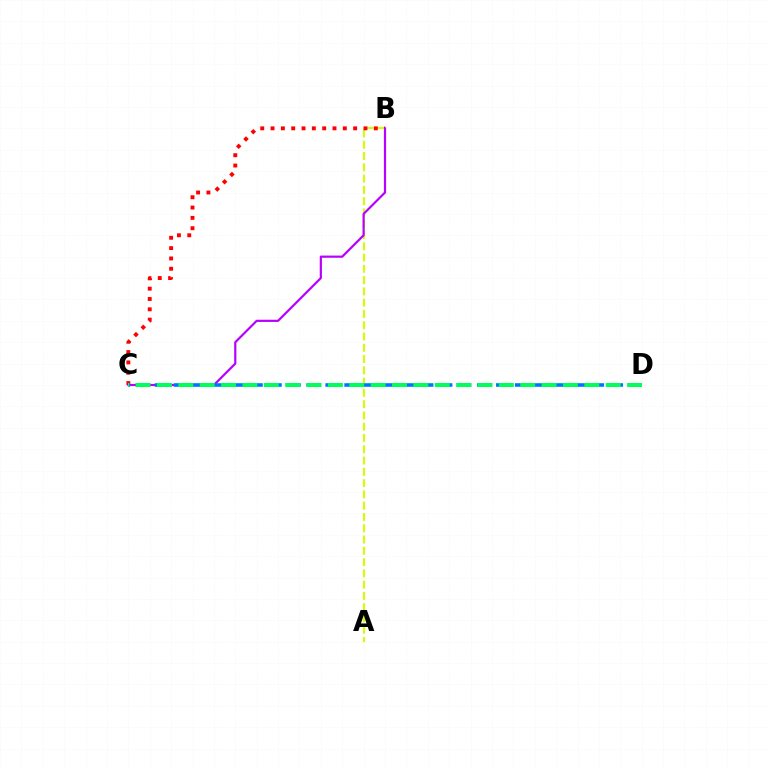{('A', 'B'): [{'color': '#d1ff00', 'line_style': 'dashed', 'thickness': 1.53}], ('B', 'C'): [{'color': '#ff0000', 'line_style': 'dotted', 'thickness': 2.81}, {'color': '#b900ff', 'line_style': 'solid', 'thickness': 1.58}], ('C', 'D'): [{'color': '#0074ff', 'line_style': 'dashed', 'thickness': 2.58}, {'color': '#00ff5c', 'line_style': 'dashed', 'thickness': 2.9}]}